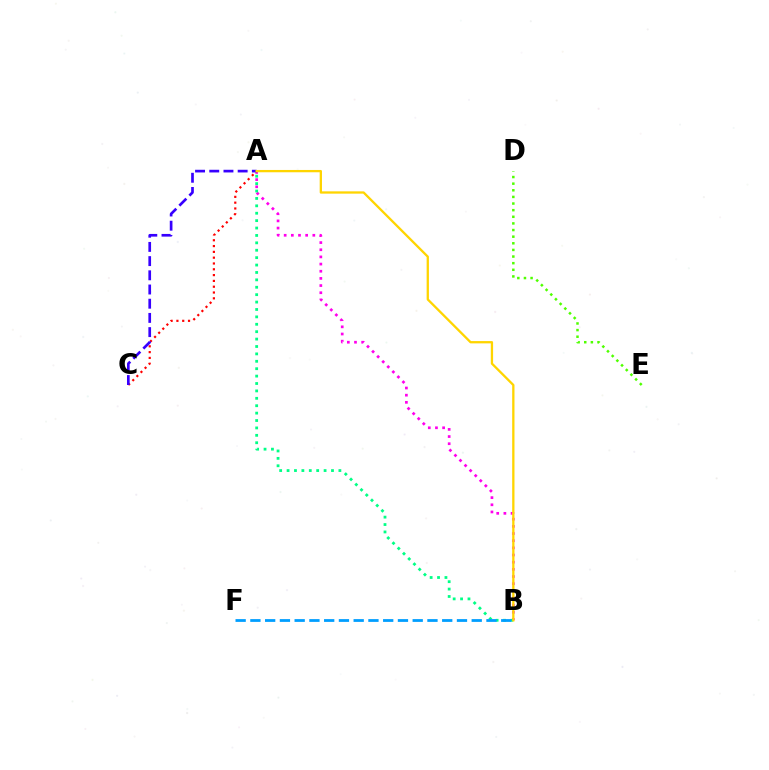{('A', 'B'): [{'color': '#ff00ed', 'line_style': 'dotted', 'thickness': 1.95}, {'color': '#00ff86', 'line_style': 'dotted', 'thickness': 2.01}, {'color': '#ffd500', 'line_style': 'solid', 'thickness': 1.65}], ('A', 'C'): [{'color': '#ff0000', 'line_style': 'dotted', 'thickness': 1.58}, {'color': '#3700ff', 'line_style': 'dashed', 'thickness': 1.93}], ('B', 'F'): [{'color': '#009eff', 'line_style': 'dashed', 'thickness': 2.0}], ('D', 'E'): [{'color': '#4fff00', 'line_style': 'dotted', 'thickness': 1.8}]}